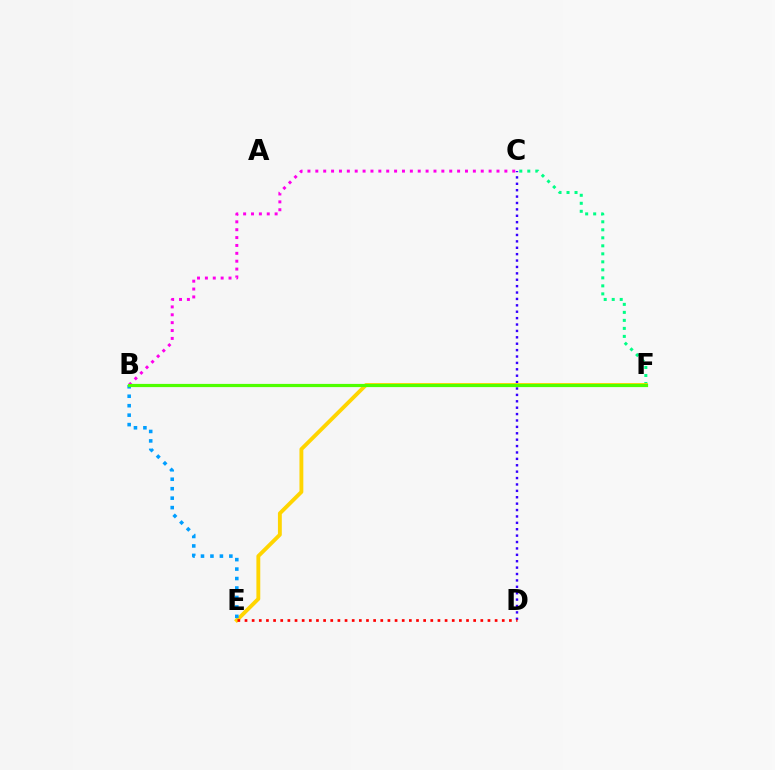{('C', 'F'): [{'color': '#00ff86', 'line_style': 'dotted', 'thickness': 2.18}], ('C', 'D'): [{'color': '#3700ff', 'line_style': 'dotted', 'thickness': 1.74}], ('E', 'F'): [{'color': '#ffd500', 'line_style': 'solid', 'thickness': 2.78}], ('B', 'E'): [{'color': '#009eff', 'line_style': 'dotted', 'thickness': 2.57}], ('B', 'C'): [{'color': '#ff00ed', 'line_style': 'dotted', 'thickness': 2.14}], ('B', 'F'): [{'color': '#4fff00', 'line_style': 'solid', 'thickness': 2.3}], ('D', 'E'): [{'color': '#ff0000', 'line_style': 'dotted', 'thickness': 1.94}]}